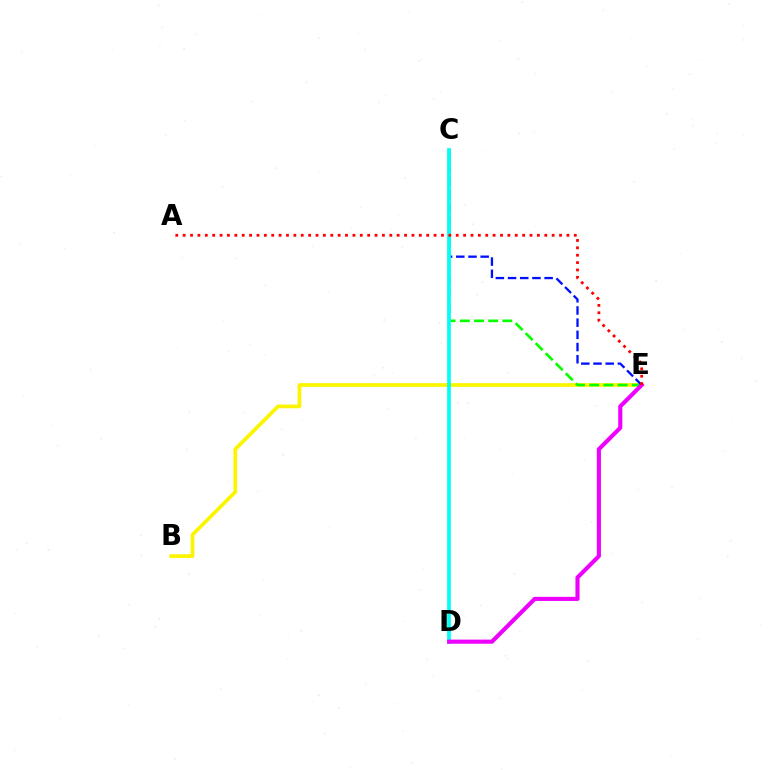{('B', 'E'): [{'color': '#fcf500', 'line_style': 'solid', 'thickness': 2.68}], ('C', 'E'): [{'color': '#08ff00', 'line_style': 'dashed', 'thickness': 1.93}, {'color': '#0010ff', 'line_style': 'dashed', 'thickness': 1.66}], ('C', 'D'): [{'color': '#00fff6', 'line_style': 'solid', 'thickness': 2.66}], ('D', 'E'): [{'color': '#ee00ff', 'line_style': 'solid', 'thickness': 2.97}], ('A', 'E'): [{'color': '#ff0000', 'line_style': 'dotted', 'thickness': 2.01}]}